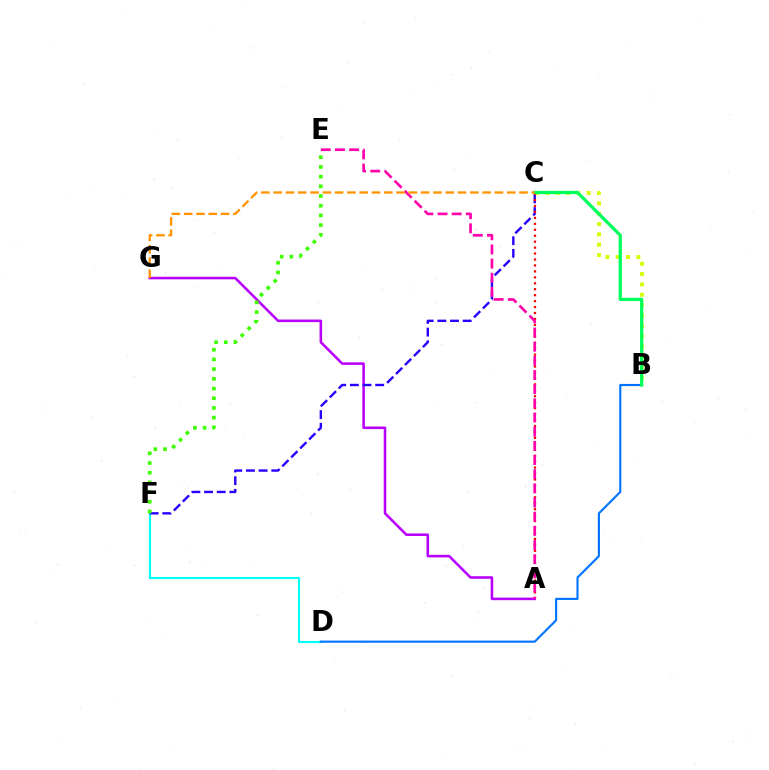{('D', 'F'): [{'color': '#00fff6', 'line_style': 'solid', 'thickness': 1.54}], ('B', 'C'): [{'color': '#d1ff00', 'line_style': 'dotted', 'thickness': 2.81}, {'color': '#00ff5c', 'line_style': 'solid', 'thickness': 2.34}], ('A', 'G'): [{'color': '#b900ff', 'line_style': 'solid', 'thickness': 1.85}], ('C', 'F'): [{'color': '#2500ff', 'line_style': 'dashed', 'thickness': 1.72}], ('A', 'C'): [{'color': '#ff0000', 'line_style': 'dotted', 'thickness': 1.62}], ('B', 'D'): [{'color': '#0074ff', 'line_style': 'solid', 'thickness': 1.54}], ('A', 'E'): [{'color': '#ff00ac', 'line_style': 'dashed', 'thickness': 1.92}], ('C', 'G'): [{'color': '#ff9400', 'line_style': 'dashed', 'thickness': 1.67}], ('E', 'F'): [{'color': '#3dff00', 'line_style': 'dotted', 'thickness': 2.64}]}